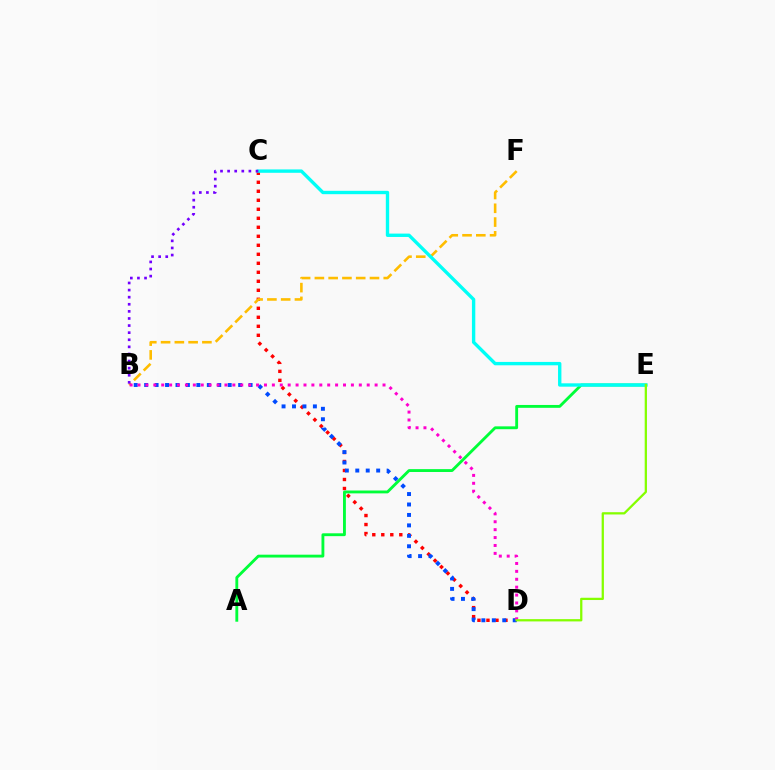{('C', 'D'): [{'color': '#ff0000', 'line_style': 'dotted', 'thickness': 2.45}], ('B', 'D'): [{'color': '#004bff', 'line_style': 'dotted', 'thickness': 2.84}, {'color': '#ff00cf', 'line_style': 'dotted', 'thickness': 2.15}], ('A', 'E'): [{'color': '#00ff39', 'line_style': 'solid', 'thickness': 2.05}], ('B', 'F'): [{'color': '#ffbd00', 'line_style': 'dashed', 'thickness': 1.87}], ('C', 'E'): [{'color': '#00fff6', 'line_style': 'solid', 'thickness': 2.42}], ('D', 'E'): [{'color': '#84ff00', 'line_style': 'solid', 'thickness': 1.63}], ('B', 'C'): [{'color': '#7200ff', 'line_style': 'dotted', 'thickness': 1.93}]}